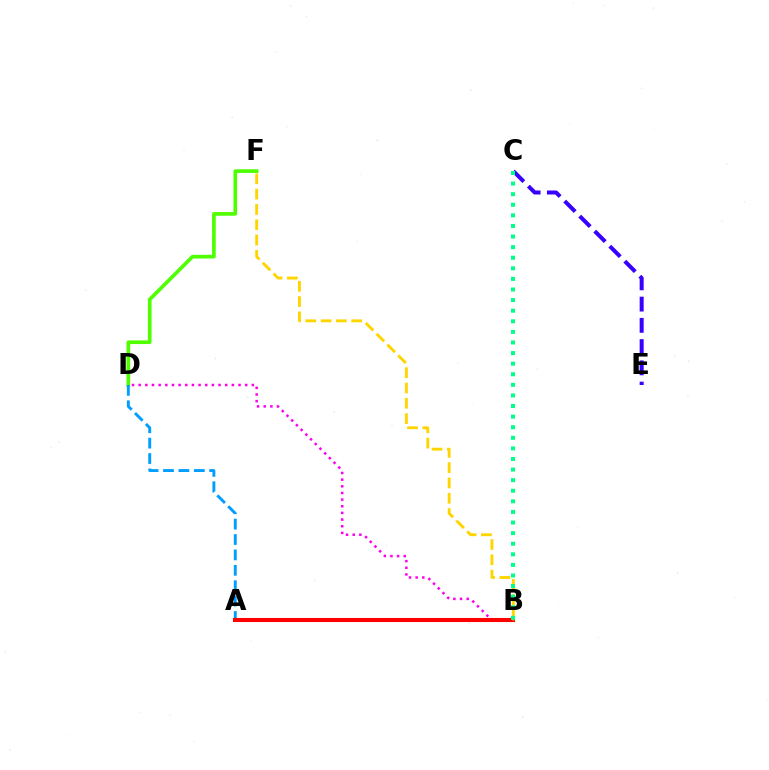{('D', 'F'): [{'color': '#4fff00', 'line_style': 'solid', 'thickness': 2.64}], ('B', 'D'): [{'color': '#ff00ed', 'line_style': 'dotted', 'thickness': 1.81}], ('A', 'D'): [{'color': '#009eff', 'line_style': 'dashed', 'thickness': 2.09}], ('A', 'B'): [{'color': '#ff0000', 'line_style': 'solid', 'thickness': 2.94}], ('C', 'E'): [{'color': '#3700ff', 'line_style': 'dashed', 'thickness': 2.89}], ('B', 'F'): [{'color': '#ffd500', 'line_style': 'dashed', 'thickness': 2.08}], ('B', 'C'): [{'color': '#00ff86', 'line_style': 'dotted', 'thickness': 2.88}]}